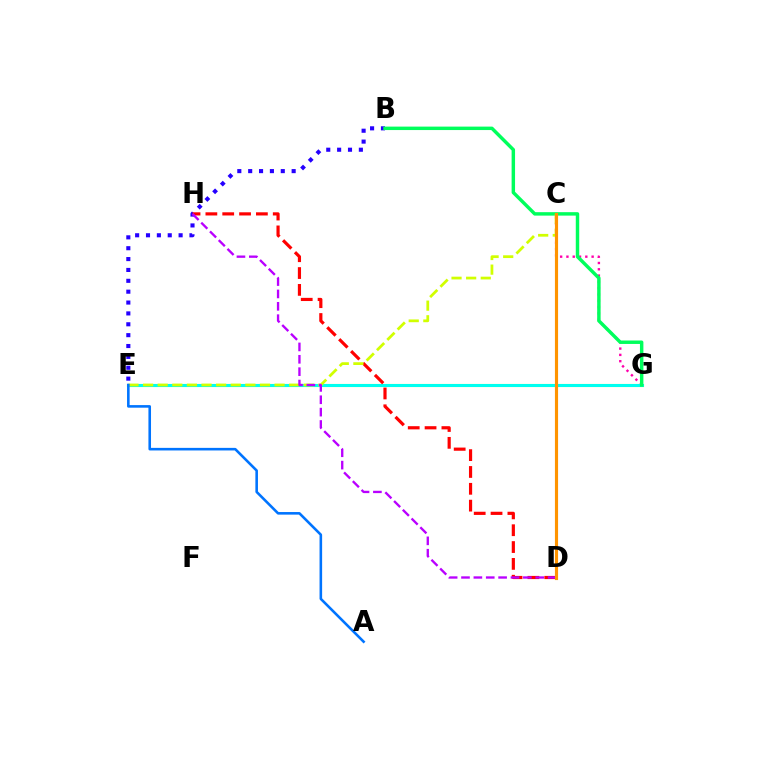{('E', 'G'): [{'color': '#3dff00', 'line_style': 'solid', 'thickness': 2.22}, {'color': '#00fff6', 'line_style': 'solid', 'thickness': 2.11}], ('C', 'G'): [{'color': '#ff00ac', 'line_style': 'dotted', 'thickness': 1.71}], ('B', 'E'): [{'color': '#2500ff', 'line_style': 'dotted', 'thickness': 2.95}], ('B', 'G'): [{'color': '#00ff5c', 'line_style': 'solid', 'thickness': 2.48}], ('D', 'H'): [{'color': '#ff0000', 'line_style': 'dashed', 'thickness': 2.29}, {'color': '#b900ff', 'line_style': 'dashed', 'thickness': 1.68}], ('C', 'E'): [{'color': '#d1ff00', 'line_style': 'dashed', 'thickness': 1.98}], ('A', 'E'): [{'color': '#0074ff', 'line_style': 'solid', 'thickness': 1.86}], ('C', 'D'): [{'color': '#ff9400', 'line_style': 'solid', 'thickness': 2.26}]}